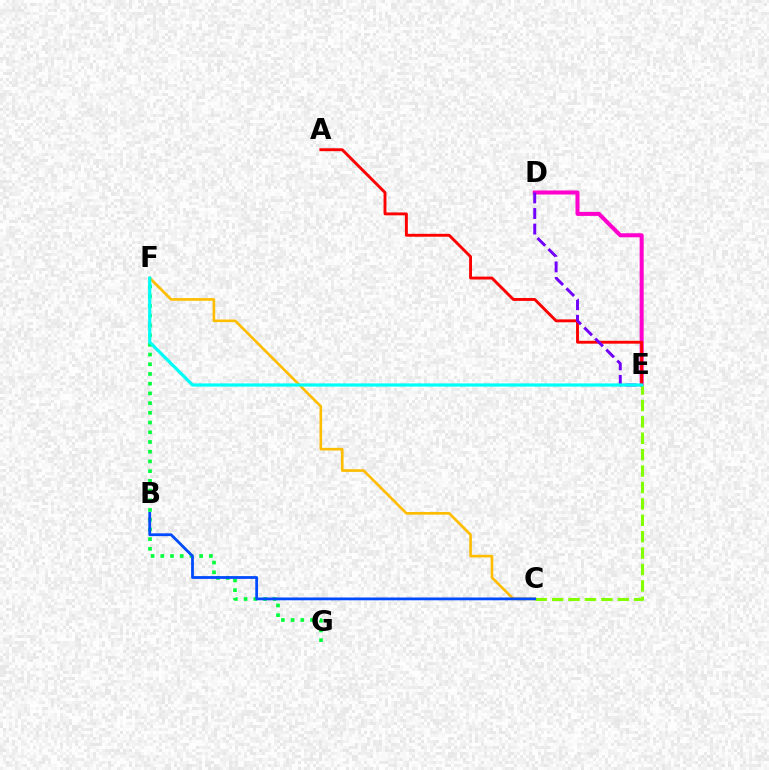{('F', 'G'): [{'color': '#00ff39', 'line_style': 'dotted', 'thickness': 2.64}], ('D', 'E'): [{'color': '#ff00cf', 'line_style': 'solid', 'thickness': 2.9}, {'color': '#7200ff', 'line_style': 'dashed', 'thickness': 2.11}], ('A', 'E'): [{'color': '#ff0000', 'line_style': 'solid', 'thickness': 2.08}], ('C', 'E'): [{'color': '#84ff00', 'line_style': 'dashed', 'thickness': 2.23}], ('C', 'F'): [{'color': '#ffbd00', 'line_style': 'solid', 'thickness': 1.91}], ('E', 'F'): [{'color': '#00fff6', 'line_style': 'solid', 'thickness': 2.3}], ('B', 'C'): [{'color': '#004bff', 'line_style': 'solid', 'thickness': 2.02}]}